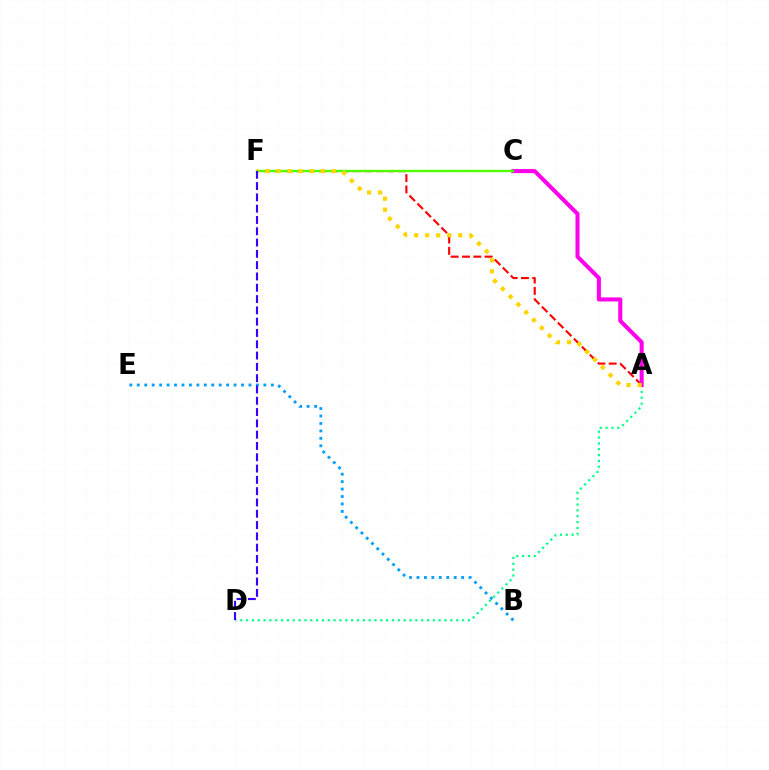{('B', 'E'): [{'color': '#009eff', 'line_style': 'dotted', 'thickness': 2.02}], ('A', 'D'): [{'color': '#00ff86', 'line_style': 'dotted', 'thickness': 1.59}], ('A', 'F'): [{'color': '#ff0000', 'line_style': 'dashed', 'thickness': 1.54}, {'color': '#ffd500', 'line_style': 'dotted', 'thickness': 3.0}], ('A', 'C'): [{'color': '#ff00ed', 'line_style': 'solid', 'thickness': 2.92}], ('C', 'F'): [{'color': '#4fff00', 'line_style': 'solid', 'thickness': 1.69}], ('D', 'F'): [{'color': '#3700ff', 'line_style': 'dashed', 'thickness': 1.54}]}